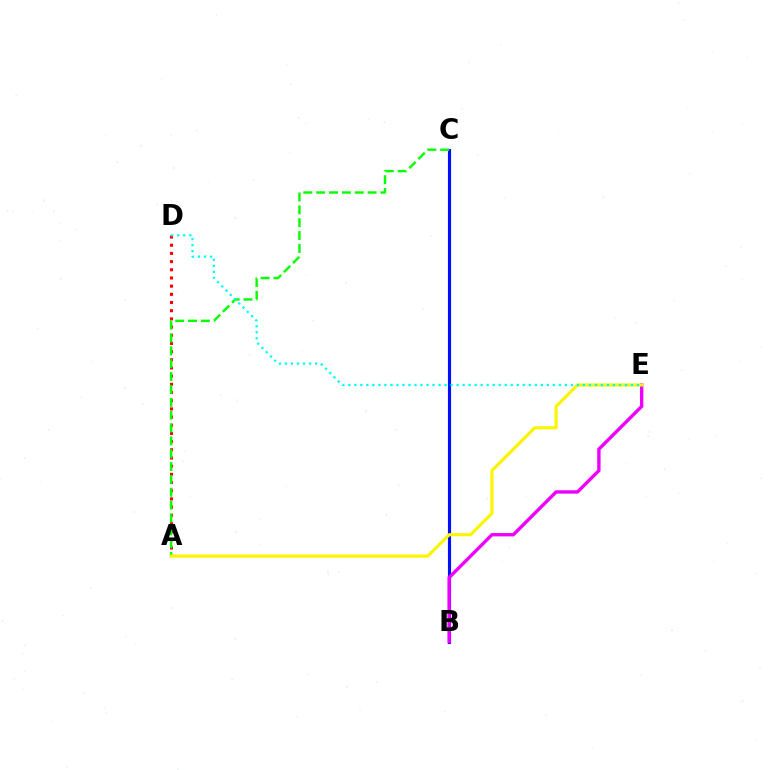{('A', 'D'): [{'color': '#ff0000', 'line_style': 'dotted', 'thickness': 2.22}], ('B', 'C'): [{'color': '#0010ff', 'line_style': 'solid', 'thickness': 2.27}], ('B', 'E'): [{'color': '#ee00ff', 'line_style': 'solid', 'thickness': 2.43}], ('A', 'C'): [{'color': '#08ff00', 'line_style': 'dashed', 'thickness': 1.75}], ('A', 'E'): [{'color': '#fcf500', 'line_style': 'solid', 'thickness': 2.26}], ('D', 'E'): [{'color': '#00fff6', 'line_style': 'dotted', 'thickness': 1.63}]}